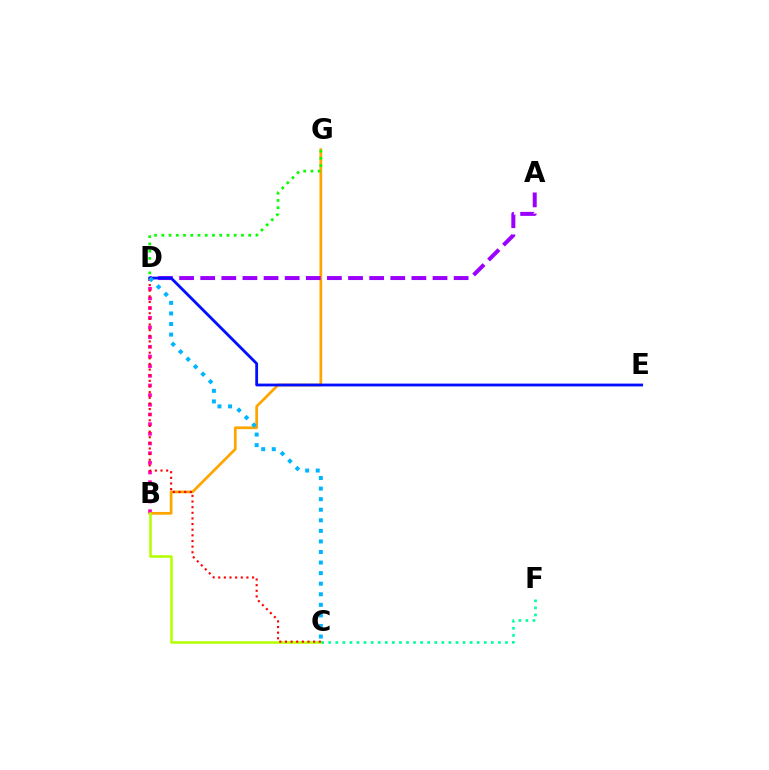{('B', 'G'): [{'color': '#ffa500', 'line_style': 'solid', 'thickness': 1.97}], ('B', 'D'): [{'color': '#ff00bd', 'line_style': 'dotted', 'thickness': 2.63}], ('A', 'D'): [{'color': '#9b00ff', 'line_style': 'dashed', 'thickness': 2.87}], ('B', 'C'): [{'color': '#b3ff00', 'line_style': 'solid', 'thickness': 1.83}], ('D', 'E'): [{'color': '#0010ff', 'line_style': 'solid', 'thickness': 2.02}], ('D', 'G'): [{'color': '#08ff00', 'line_style': 'dotted', 'thickness': 1.97}], ('C', 'D'): [{'color': '#ff0000', 'line_style': 'dotted', 'thickness': 1.53}, {'color': '#00b5ff', 'line_style': 'dotted', 'thickness': 2.87}], ('C', 'F'): [{'color': '#00ff9d', 'line_style': 'dotted', 'thickness': 1.92}]}